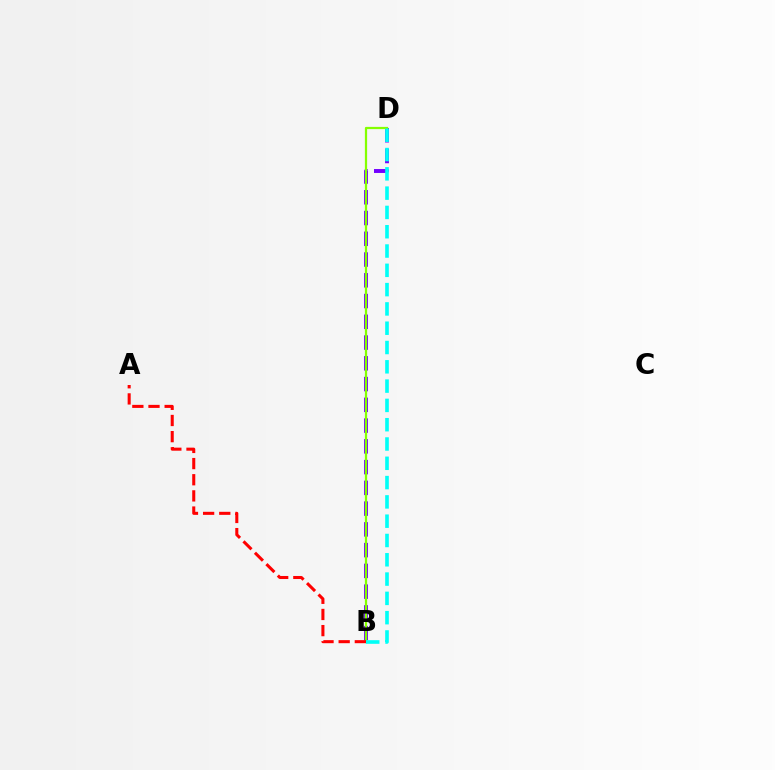{('B', 'D'): [{'color': '#7200ff', 'line_style': 'dashed', 'thickness': 2.82}, {'color': '#84ff00', 'line_style': 'solid', 'thickness': 1.61}, {'color': '#00fff6', 'line_style': 'dashed', 'thickness': 2.62}], ('A', 'B'): [{'color': '#ff0000', 'line_style': 'dashed', 'thickness': 2.19}]}